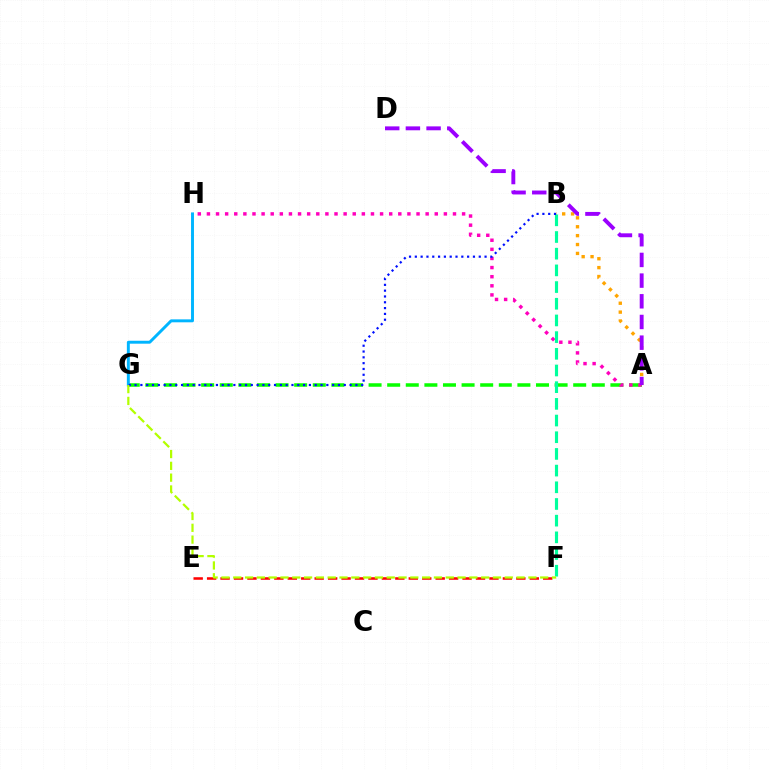{('A', 'G'): [{'color': '#08ff00', 'line_style': 'dashed', 'thickness': 2.53}], ('A', 'H'): [{'color': '#ff00bd', 'line_style': 'dotted', 'thickness': 2.48}], ('E', 'F'): [{'color': '#ff0000', 'line_style': 'dashed', 'thickness': 1.83}], ('G', 'H'): [{'color': '#00b5ff', 'line_style': 'solid', 'thickness': 2.12}], ('A', 'B'): [{'color': '#ffa500', 'line_style': 'dotted', 'thickness': 2.42}], ('A', 'D'): [{'color': '#9b00ff', 'line_style': 'dashed', 'thickness': 2.81}], ('B', 'F'): [{'color': '#00ff9d', 'line_style': 'dashed', 'thickness': 2.27}], ('B', 'G'): [{'color': '#0010ff', 'line_style': 'dotted', 'thickness': 1.58}], ('F', 'G'): [{'color': '#b3ff00', 'line_style': 'dashed', 'thickness': 1.6}]}